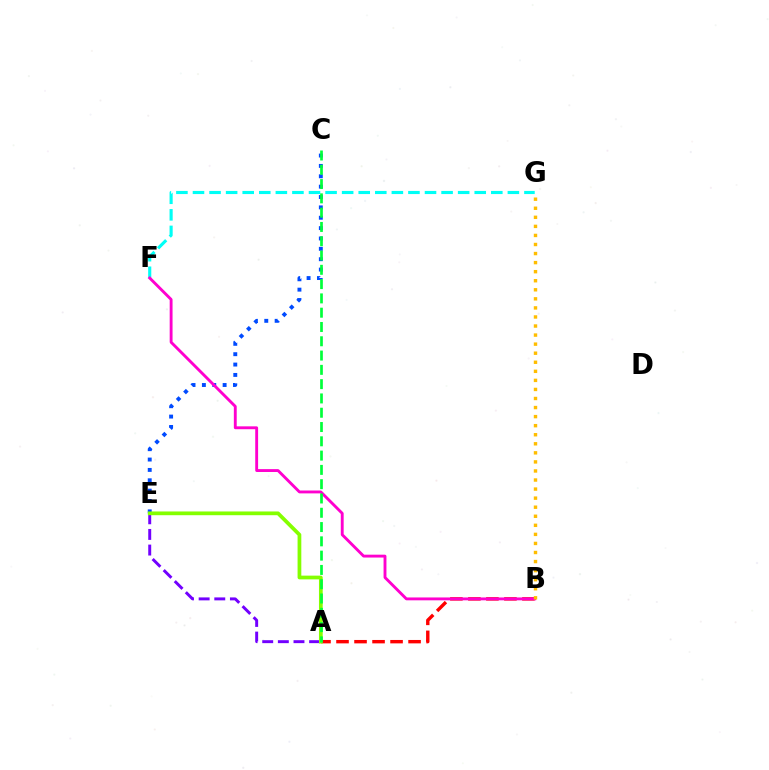{('A', 'B'): [{'color': '#ff0000', 'line_style': 'dashed', 'thickness': 2.45}], ('F', 'G'): [{'color': '#00fff6', 'line_style': 'dashed', 'thickness': 2.25}], ('C', 'E'): [{'color': '#004bff', 'line_style': 'dotted', 'thickness': 2.82}], ('B', 'F'): [{'color': '#ff00cf', 'line_style': 'solid', 'thickness': 2.07}], ('A', 'E'): [{'color': '#7200ff', 'line_style': 'dashed', 'thickness': 2.12}, {'color': '#84ff00', 'line_style': 'solid', 'thickness': 2.69}], ('B', 'G'): [{'color': '#ffbd00', 'line_style': 'dotted', 'thickness': 2.46}], ('A', 'C'): [{'color': '#00ff39', 'line_style': 'dashed', 'thickness': 1.94}]}